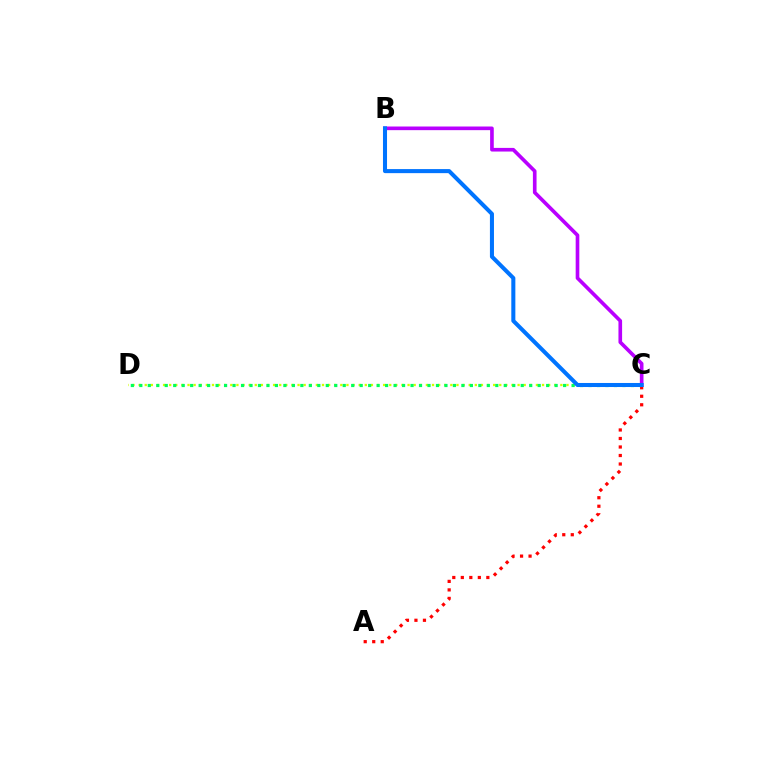{('C', 'D'): [{'color': '#d1ff00', 'line_style': 'dotted', 'thickness': 1.66}, {'color': '#00ff5c', 'line_style': 'dotted', 'thickness': 2.3}], ('B', 'C'): [{'color': '#b900ff', 'line_style': 'solid', 'thickness': 2.62}, {'color': '#0074ff', 'line_style': 'solid', 'thickness': 2.91}], ('A', 'C'): [{'color': '#ff0000', 'line_style': 'dotted', 'thickness': 2.31}]}